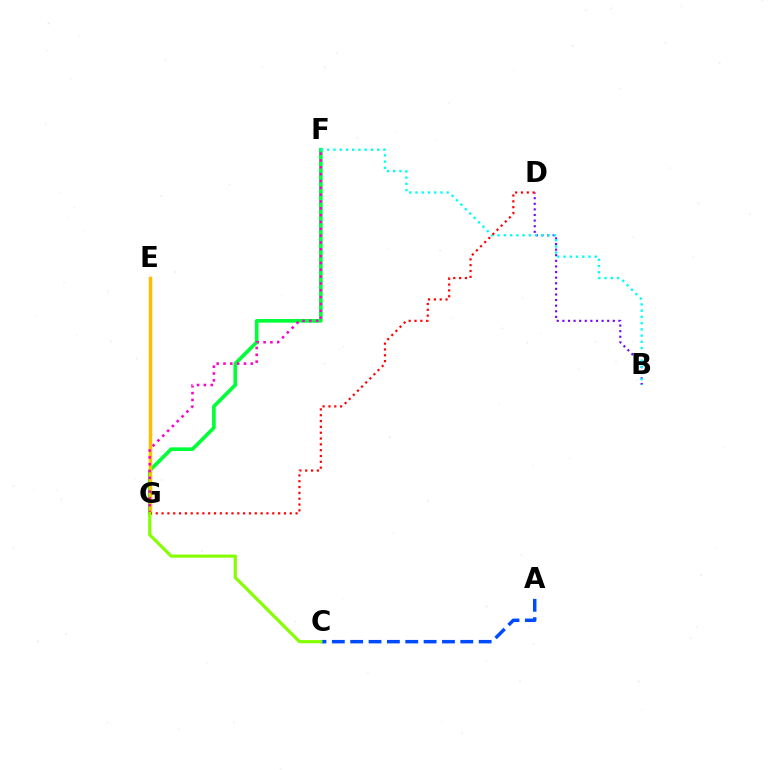{('B', 'D'): [{'color': '#7200ff', 'line_style': 'dotted', 'thickness': 1.52}], ('A', 'C'): [{'color': '#004bff', 'line_style': 'dashed', 'thickness': 2.49}], ('F', 'G'): [{'color': '#00ff39', 'line_style': 'solid', 'thickness': 2.63}, {'color': '#ff00cf', 'line_style': 'dotted', 'thickness': 1.86}], ('E', 'G'): [{'color': '#ffbd00', 'line_style': 'solid', 'thickness': 2.51}], ('B', 'F'): [{'color': '#00fff6', 'line_style': 'dotted', 'thickness': 1.7}], ('D', 'G'): [{'color': '#ff0000', 'line_style': 'dotted', 'thickness': 1.58}], ('C', 'G'): [{'color': '#84ff00', 'line_style': 'solid', 'thickness': 2.26}]}